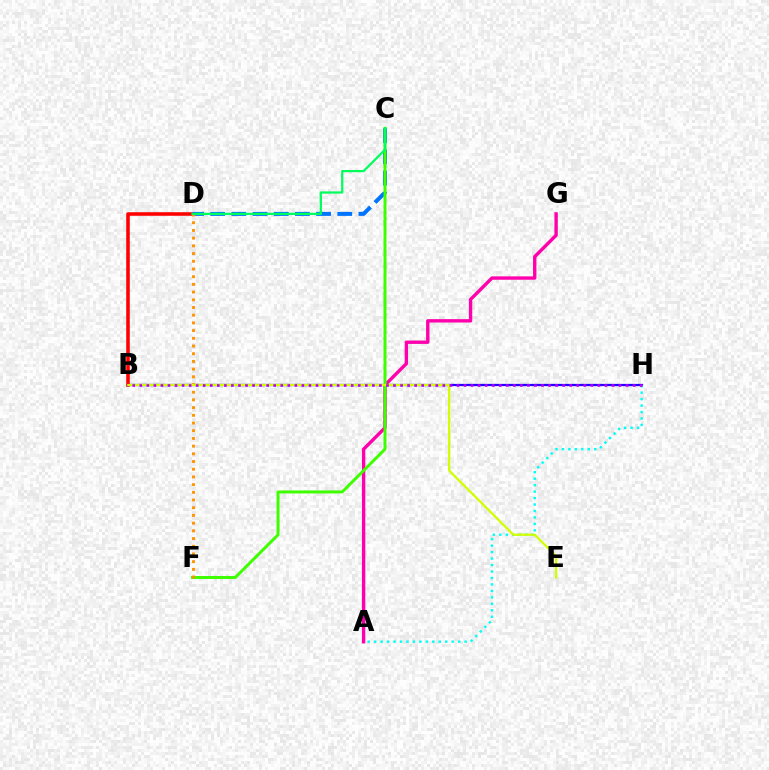{('A', 'G'): [{'color': '#ff00ac', 'line_style': 'solid', 'thickness': 2.43}], ('B', 'D'): [{'color': '#ff0000', 'line_style': 'solid', 'thickness': 2.57}], ('B', 'H'): [{'color': '#2500ff', 'line_style': 'solid', 'thickness': 1.62}, {'color': '#b900ff', 'line_style': 'dotted', 'thickness': 1.91}], ('C', 'D'): [{'color': '#0074ff', 'line_style': 'dashed', 'thickness': 2.88}, {'color': '#00ff5c', 'line_style': 'solid', 'thickness': 1.61}], ('C', 'F'): [{'color': '#3dff00', 'line_style': 'solid', 'thickness': 2.14}], ('A', 'H'): [{'color': '#00fff6', 'line_style': 'dotted', 'thickness': 1.75}], ('D', 'F'): [{'color': '#ff9400', 'line_style': 'dotted', 'thickness': 2.09}], ('B', 'E'): [{'color': '#d1ff00', 'line_style': 'solid', 'thickness': 1.62}]}